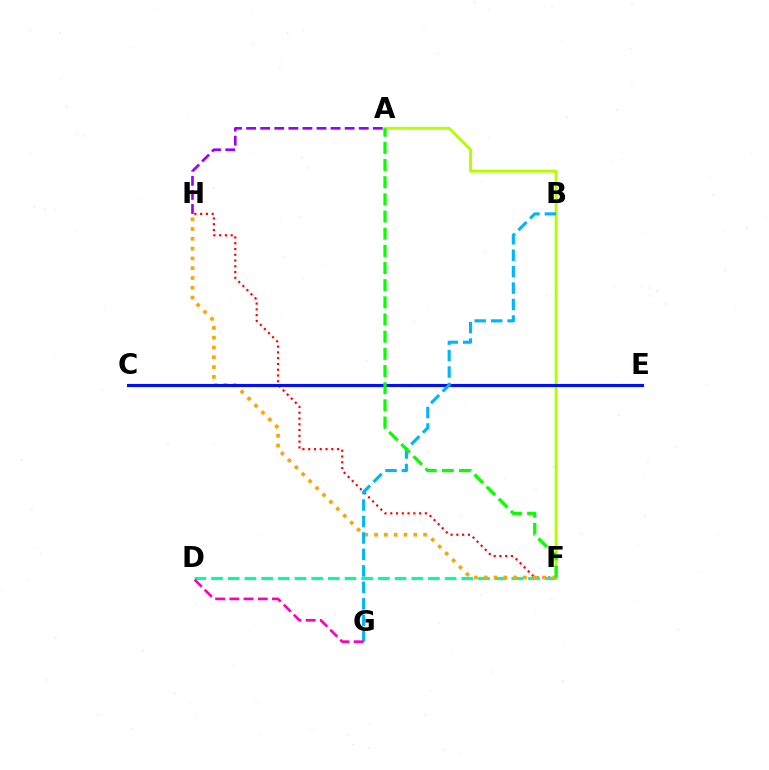{('F', 'H'): [{'color': '#ff0000', 'line_style': 'dotted', 'thickness': 1.57}, {'color': '#ffa500', 'line_style': 'dotted', 'thickness': 2.66}], ('A', 'F'): [{'color': '#b3ff00', 'line_style': 'solid', 'thickness': 2.12}, {'color': '#08ff00', 'line_style': 'dashed', 'thickness': 2.33}], ('D', 'F'): [{'color': '#00ff9d', 'line_style': 'dashed', 'thickness': 2.27}], ('A', 'H'): [{'color': '#9b00ff', 'line_style': 'dashed', 'thickness': 1.91}], ('C', 'E'): [{'color': '#0010ff', 'line_style': 'solid', 'thickness': 2.24}], ('B', 'G'): [{'color': '#00b5ff', 'line_style': 'dashed', 'thickness': 2.24}], ('D', 'G'): [{'color': '#ff00bd', 'line_style': 'dashed', 'thickness': 1.93}]}